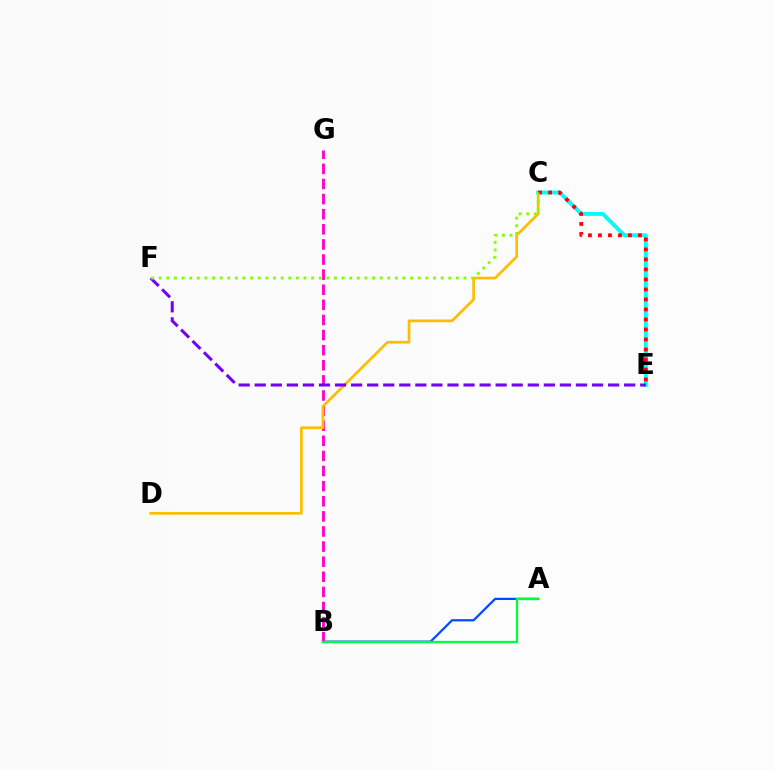{('A', 'B'): [{'color': '#004bff', 'line_style': 'solid', 'thickness': 1.61}, {'color': '#00ff39', 'line_style': 'solid', 'thickness': 1.66}], ('B', 'G'): [{'color': '#ff00cf', 'line_style': 'dashed', 'thickness': 2.05}], ('C', 'D'): [{'color': '#ffbd00', 'line_style': 'solid', 'thickness': 1.95}], ('C', 'E'): [{'color': '#00fff6', 'line_style': 'solid', 'thickness': 2.82}, {'color': '#ff0000', 'line_style': 'dotted', 'thickness': 2.72}], ('E', 'F'): [{'color': '#7200ff', 'line_style': 'dashed', 'thickness': 2.18}], ('C', 'F'): [{'color': '#84ff00', 'line_style': 'dotted', 'thickness': 2.07}]}